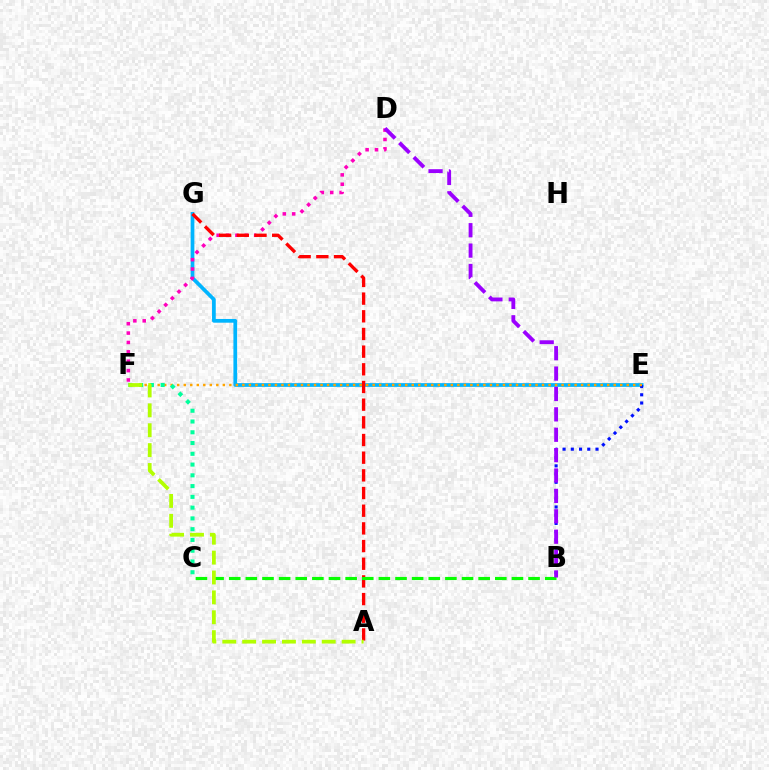{('E', 'G'): [{'color': '#00b5ff', 'line_style': 'solid', 'thickness': 2.68}], ('D', 'F'): [{'color': '#ff00bd', 'line_style': 'dotted', 'thickness': 2.55}], ('B', 'E'): [{'color': '#0010ff', 'line_style': 'dotted', 'thickness': 2.23}], ('A', 'G'): [{'color': '#ff0000', 'line_style': 'dashed', 'thickness': 2.4}], ('E', 'F'): [{'color': '#ffa500', 'line_style': 'dotted', 'thickness': 1.77}], ('B', 'C'): [{'color': '#08ff00', 'line_style': 'dashed', 'thickness': 2.26}], ('C', 'F'): [{'color': '#00ff9d', 'line_style': 'dotted', 'thickness': 2.92}], ('B', 'D'): [{'color': '#9b00ff', 'line_style': 'dashed', 'thickness': 2.77}], ('A', 'F'): [{'color': '#b3ff00', 'line_style': 'dashed', 'thickness': 2.7}]}